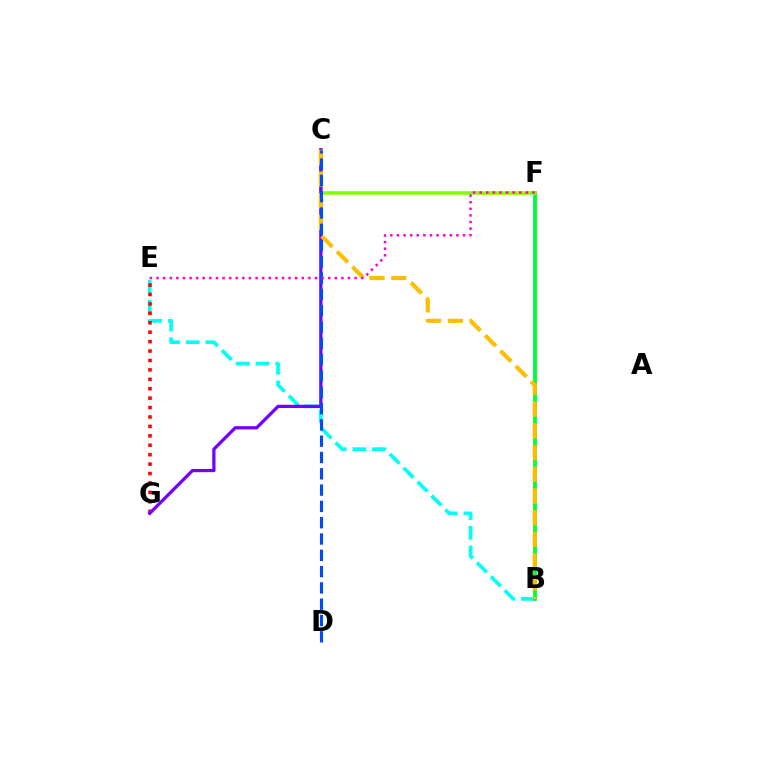{('B', 'E'): [{'color': '#00fff6', 'line_style': 'dashed', 'thickness': 2.67}], ('E', 'G'): [{'color': '#ff0000', 'line_style': 'dotted', 'thickness': 2.56}], ('B', 'F'): [{'color': '#00ff39', 'line_style': 'solid', 'thickness': 2.76}], ('C', 'F'): [{'color': '#84ff00', 'line_style': 'solid', 'thickness': 2.57}], ('C', 'G'): [{'color': '#7200ff', 'line_style': 'solid', 'thickness': 2.33}], ('B', 'C'): [{'color': '#ffbd00', 'line_style': 'dashed', 'thickness': 2.95}], ('C', 'D'): [{'color': '#004bff', 'line_style': 'dashed', 'thickness': 2.21}], ('E', 'F'): [{'color': '#ff00cf', 'line_style': 'dotted', 'thickness': 1.79}]}